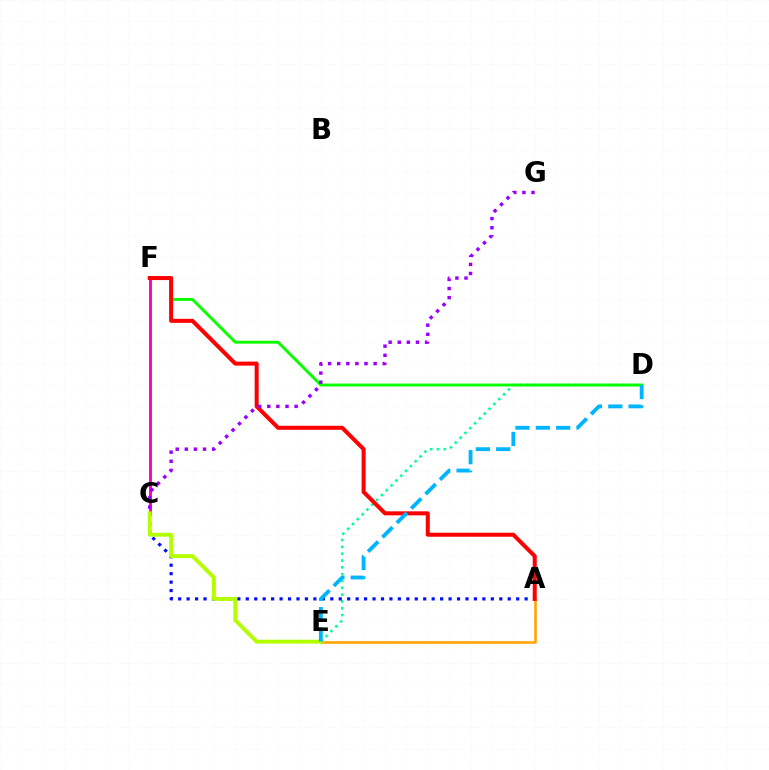{('A', 'E'): [{'color': '#ffa500', 'line_style': 'solid', 'thickness': 1.87}], ('D', 'E'): [{'color': '#00ff9d', 'line_style': 'dotted', 'thickness': 1.85}, {'color': '#00b5ff', 'line_style': 'dashed', 'thickness': 2.76}], ('C', 'F'): [{'color': '#ff00bd', 'line_style': 'solid', 'thickness': 2.08}], ('D', 'F'): [{'color': '#08ff00', 'line_style': 'solid', 'thickness': 2.09}], ('A', 'C'): [{'color': '#0010ff', 'line_style': 'dotted', 'thickness': 2.3}], ('A', 'F'): [{'color': '#ff0000', 'line_style': 'solid', 'thickness': 2.9}], ('C', 'G'): [{'color': '#9b00ff', 'line_style': 'dotted', 'thickness': 2.47}], ('C', 'E'): [{'color': '#b3ff00', 'line_style': 'solid', 'thickness': 2.8}]}